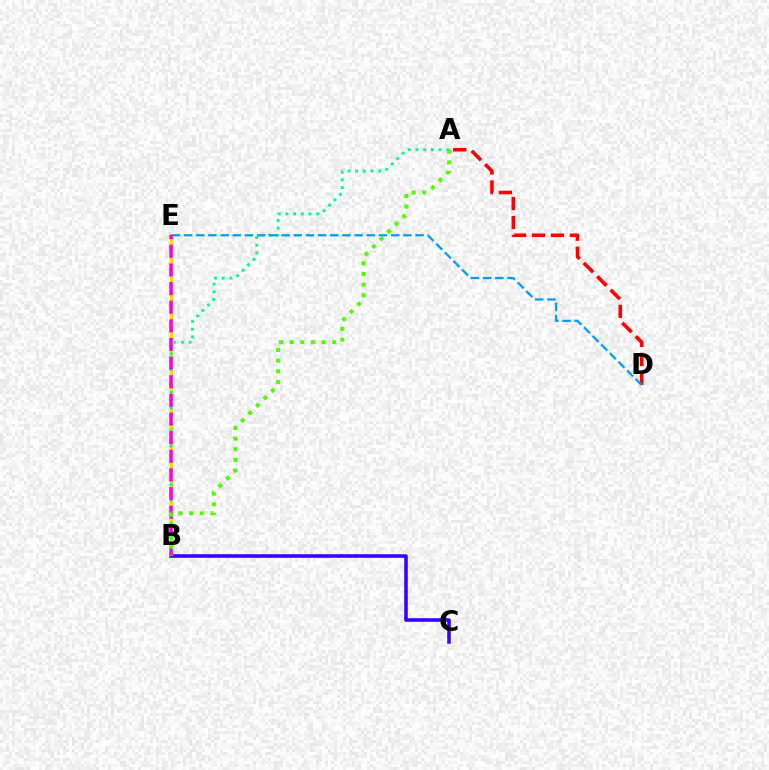{('A', 'D'): [{'color': '#ff0000', 'line_style': 'dashed', 'thickness': 2.58}], ('B', 'E'): [{'color': '#ffd500', 'line_style': 'solid', 'thickness': 2.44}, {'color': '#ff00ed', 'line_style': 'dashed', 'thickness': 2.53}], ('A', 'B'): [{'color': '#00ff86', 'line_style': 'dotted', 'thickness': 2.09}, {'color': '#4fff00', 'line_style': 'dotted', 'thickness': 2.89}], ('B', 'C'): [{'color': '#3700ff', 'line_style': 'solid', 'thickness': 2.57}], ('D', 'E'): [{'color': '#009eff', 'line_style': 'dashed', 'thickness': 1.66}]}